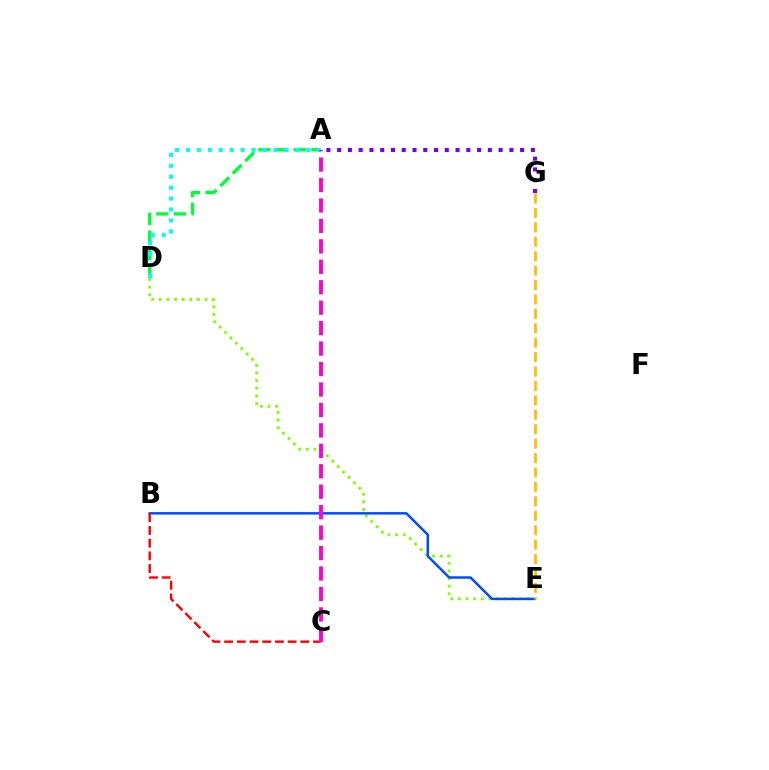{('D', 'E'): [{'color': '#84ff00', 'line_style': 'dotted', 'thickness': 2.07}], ('B', 'E'): [{'color': '#004bff', 'line_style': 'solid', 'thickness': 1.79}], ('B', 'C'): [{'color': '#ff0000', 'line_style': 'dashed', 'thickness': 1.72}], ('A', 'D'): [{'color': '#00ff39', 'line_style': 'dashed', 'thickness': 2.4}, {'color': '#00fff6', 'line_style': 'dotted', 'thickness': 2.97}], ('E', 'G'): [{'color': '#ffbd00', 'line_style': 'dashed', 'thickness': 1.96}], ('A', 'C'): [{'color': '#ff00cf', 'line_style': 'dashed', 'thickness': 2.78}], ('A', 'G'): [{'color': '#7200ff', 'line_style': 'dotted', 'thickness': 2.92}]}